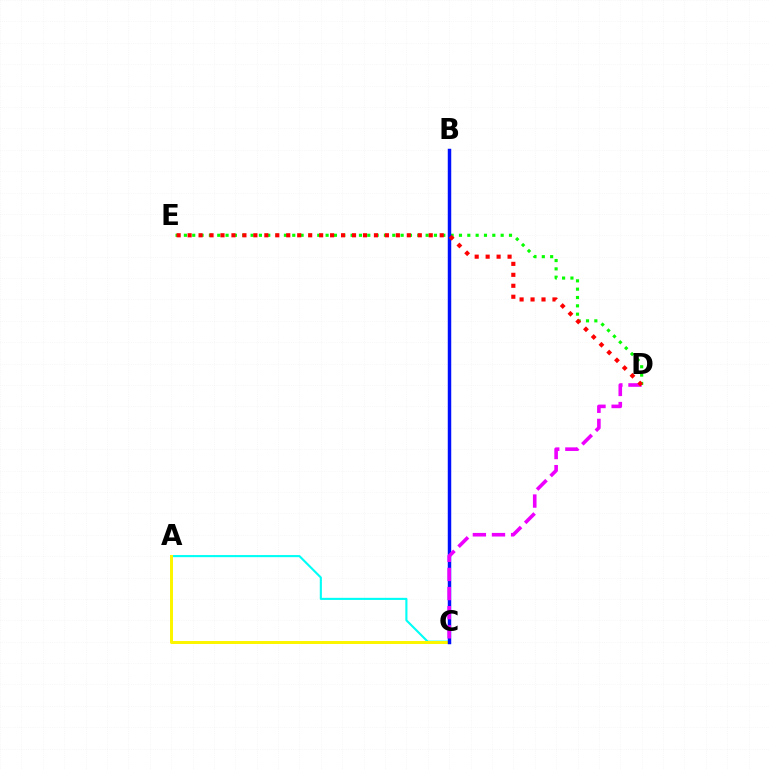{('A', 'C'): [{'color': '#00fff6', 'line_style': 'solid', 'thickness': 1.52}, {'color': '#fcf500', 'line_style': 'solid', 'thickness': 2.16}], ('D', 'E'): [{'color': '#08ff00', 'line_style': 'dotted', 'thickness': 2.26}, {'color': '#ff0000', 'line_style': 'dotted', 'thickness': 2.98}], ('B', 'C'): [{'color': '#0010ff', 'line_style': 'solid', 'thickness': 2.49}], ('C', 'D'): [{'color': '#ee00ff', 'line_style': 'dashed', 'thickness': 2.6}]}